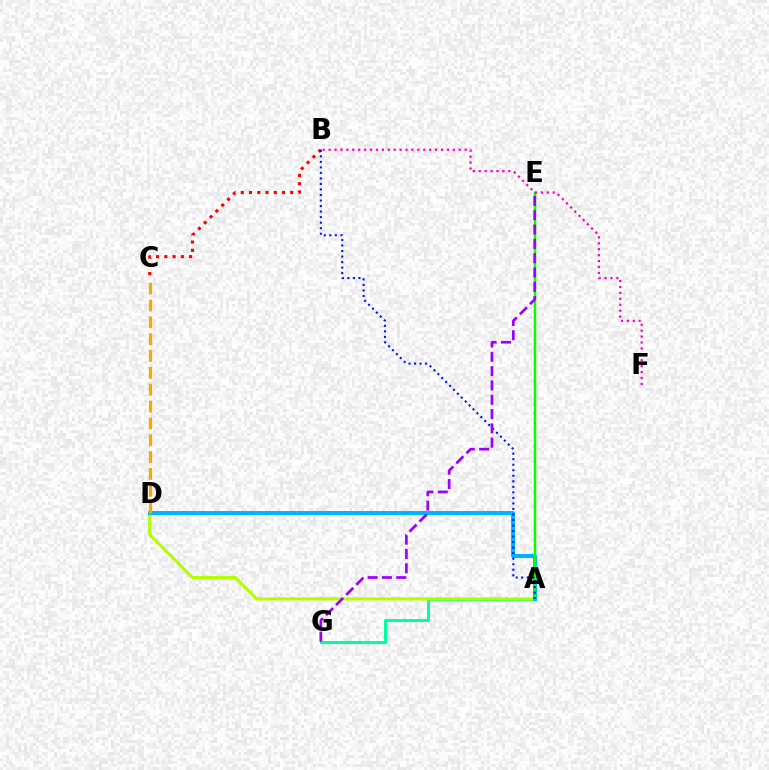{('A', 'G'): [{'color': '#00ff9d', 'line_style': 'solid', 'thickness': 2.16}], ('A', 'D'): [{'color': '#b3ff00', 'line_style': 'solid', 'thickness': 2.26}, {'color': '#00b5ff', 'line_style': 'solid', 'thickness': 2.87}], ('A', 'E'): [{'color': '#08ff00', 'line_style': 'solid', 'thickness': 1.78}], ('C', 'D'): [{'color': '#ffa500', 'line_style': 'dashed', 'thickness': 2.29}], ('B', 'C'): [{'color': '#ff0000', 'line_style': 'dotted', 'thickness': 2.24}], ('A', 'B'): [{'color': '#0010ff', 'line_style': 'dotted', 'thickness': 1.5}], ('E', 'G'): [{'color': '#9b00ff', 'line_style': 'dashed', 'thickness': 1.94}], ('B', 'F'): [{'color': '#ff00bd', 'line_style': 'dotted', 'thickness': 1.61}]}